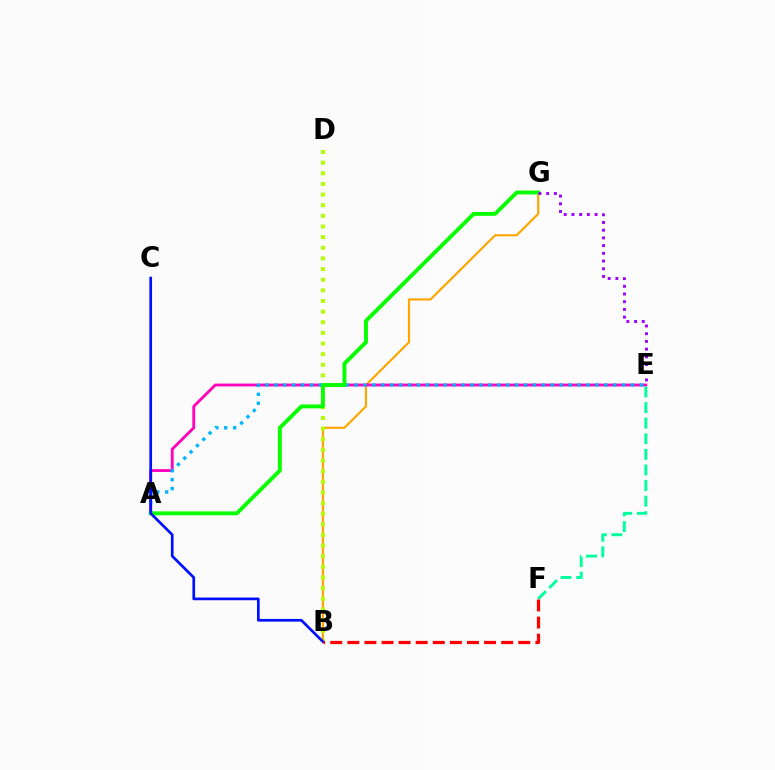{('B', 'G'): [{'color': '#ffa500', 'line_style': 'solid', 'thickness': 1.56}], ('B', 'D'): [{'color': '#b3ff00', 'line_style': 'dotted', 'thickness': 2.89}], ('A', 'E'): [{'color': '#ff00bd', 'line_style': 'solid', 'thickness': 2.05}, {'color': '#00b5ff', 'line_style': 'dotted', 'thickness': 2.42}], ('A', 'G'): [{'color': '#08ff00', 'line_style': 'solid', 'thickness': 2.8}], ('B', 'C'): [{'color': '#0010ff', 'line_style': 'solid', 'thickness': 1.94}], ('E', 'F'): [{'color': '#00ff9d', 'line_style': 'dashed', 'thickness': 2.12}], ('E', 'G'): [{'color': '#9b00ff', 'line_style': 'dotted', 'thickness': 2.09}], ('B', 'F'): [{'color': '#ff0000', 'line_style': 'dashed', 'thickness': 2.32}]}